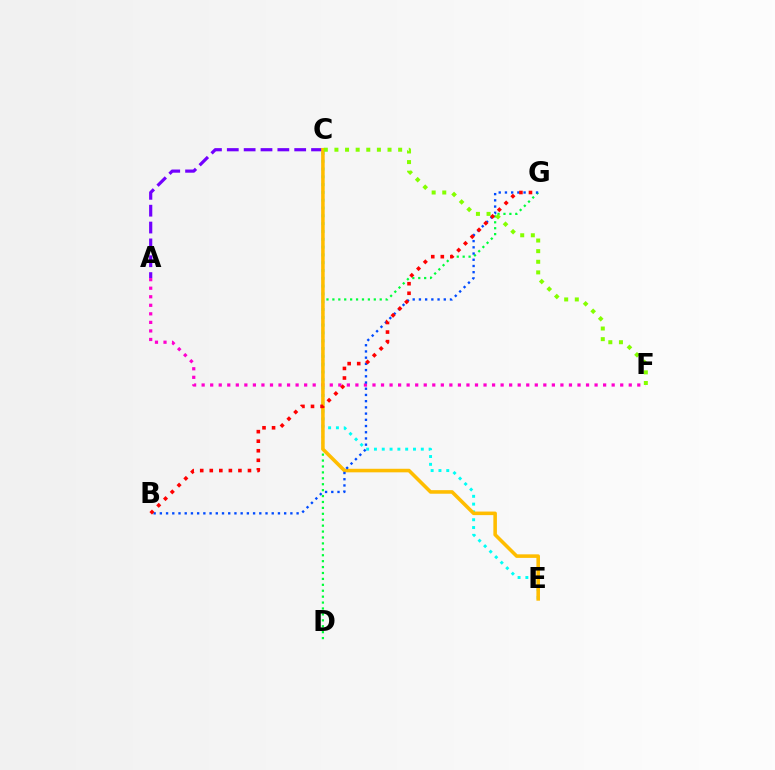{('A', 'C'): [{'color': '#7200ff', 'line_style': 'dashed', 'thickness': 2.29}], ('D', 'G'): [{'color': '#00ff39', 'line_style': 'dotted', 'thickness': 1.61}], ('A', 'F'): [{'color': '#ff00cf', 'line_style': 'dotted', 'thickness': 2.32}], ('C', 'E'): [{'color': '#00fff6', 'line_style': 'dotted', 'thickness': 2.12}, {'color': '#ffbd00', 'line_style': 'solid', 'thickness': 2.56}], ('B', 'G'): [{'color': '#004bff', 'line_style': 'dotted', 'thickness': 1.69}, {'color': '#ff0000', 'line_style': 'dotted', 'thickness': 2.6}], ('C', 'F'): [{'color': '#84ff00', 'line_style': 'dotted', 'thickness': 2.89}]}